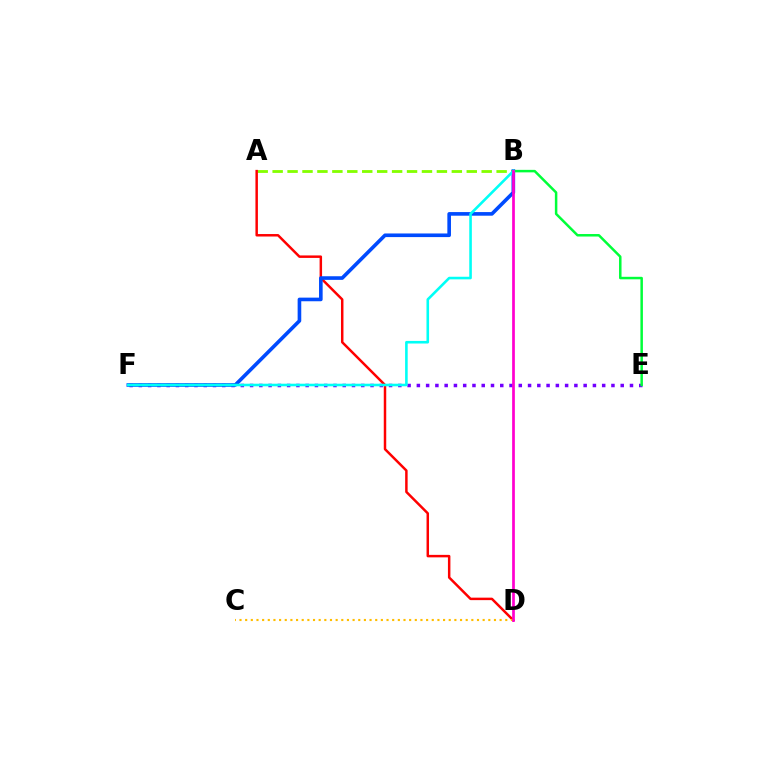{('A', 'B'): [{'color': '#84ff00', 'line_style': 'dashed', 'thickness': 2.03}], ('E', 'F'): [{'color': '#7200ff', 'line_style': 'dotted', 'thickness': 2.52}], ('A', 'D'): [{'color': '#ff0000', 'line_style': 'solid', 'thickness': 1.78}], ('B', 'F'): [{'color': '#004bff', 'line_style': 'solid', 'thickness': 2.61}, {'color': '#00fff6', 'line_style': 'solid', 'thickness': 1.87}], ('B', 'E'): [{'color': '#00ff39', 'line_style': 'solid', 'thickness': 1.8}], ('C', 'D'): [{'color': '#ffbd00', 'line_style': 'dotted', 'thickness': 1.54}], ('B', 'D'): [{'color': '#ff00cf', 'line_style': 'solid', 'thickness': 1.96}]}